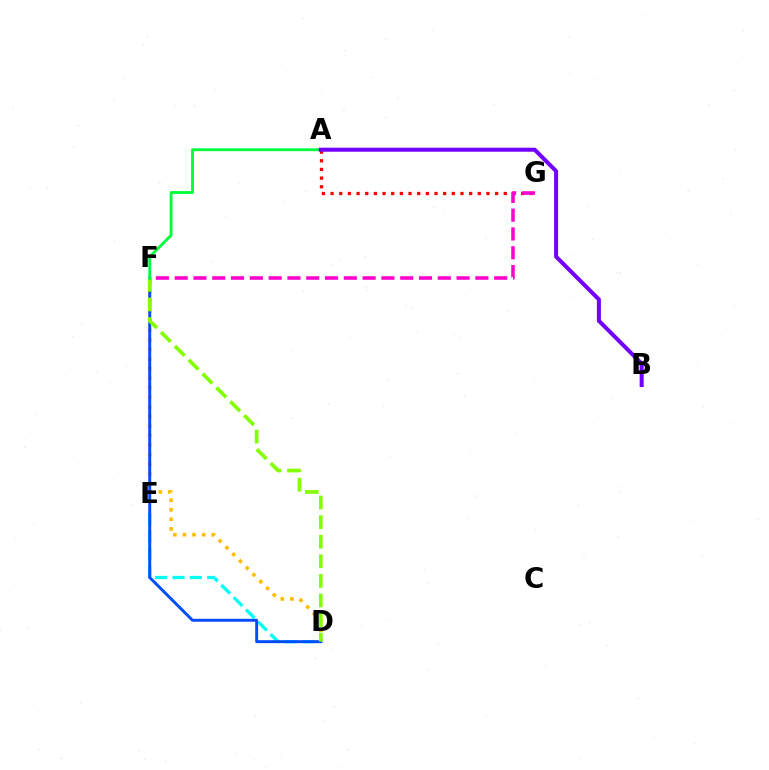{('A', 'G'): [{'color': '#ff0000', 'line_style': 'dotted', 'thickness': 2.35}], ('D', 'F'): [{'color': '#ffbd00', 'line_style': 'dotted', 'thickness': 2.6}, {'color': '#004bff', 'line_style': 'solid', 'thickness': 2.11}, {'color': '#84ff00', 'line_style': 'dashed', 'thickness': 2.66}], ('D', 'E'): [{'color': '#00fff6', 'line_style': 'dashed', 'thickness': 2.36}], ('F', 'G'): [{'color': '#ff00cf', 'line_style': 'dashed', 'thickness': 2.55}], ('A', 'F'): [{'color': '#00ff39', 'line_style': 'solid', 'thickness': 2.05}], ('A', 'B'): [{'color': '#7200ff', 'line_style': 'solid', 'thickness': 2.9}]}